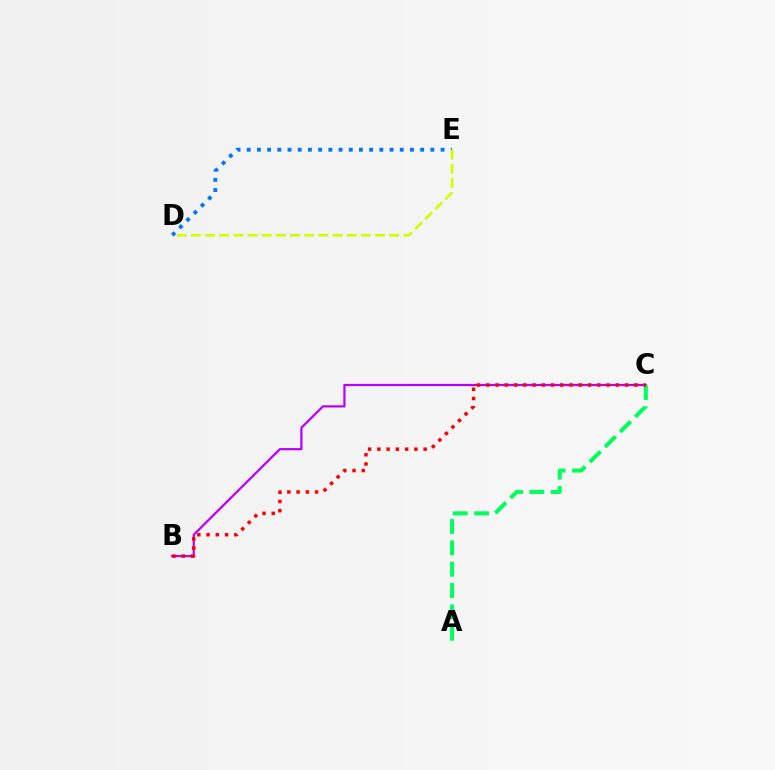{('D', 'E'): [{'color': '#0074ff', 'line_style': 'dotted', 'thickness': 2.77}, {'color': '#d1ff00', 'line_style': 'dashed', 'thickness': 1.92}], ('B', 'C'): [{'color': '#b900ff', 'line_style': 'solid', 'thickness': 1.6}, {'color': '#ff0000', 'line_style': 'dotted', 'thickness': 2.51}], ('A', 'C'): [{'color': '#00ff5c', 'line_style': 'dashed', 'thickness': 2.9}]}